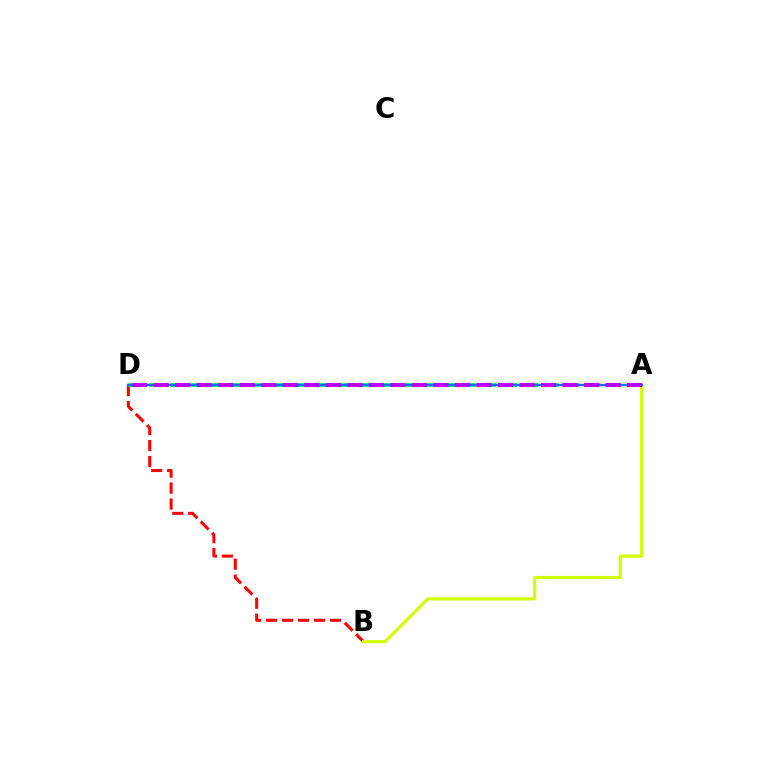{('B', 'D'): [{'color': '#ff0000', 'line_style': 'dashed', 'thickness': 2.17}], ('A', 'D'): [{'color': '#00ff5c', 'line_style': 'dashed', 'thickness': 2.83}, {'color': '#0074ff', 'line_style': 'solid', 'thickness': 1.64}, {'color': '#b900ff', 'line_style': 'dashed', 'thickness': 2.92}], ('A', 'B'): [{'color': '#d1ff00', 'line_style': 'solid', 'thickness': 2.25}]}